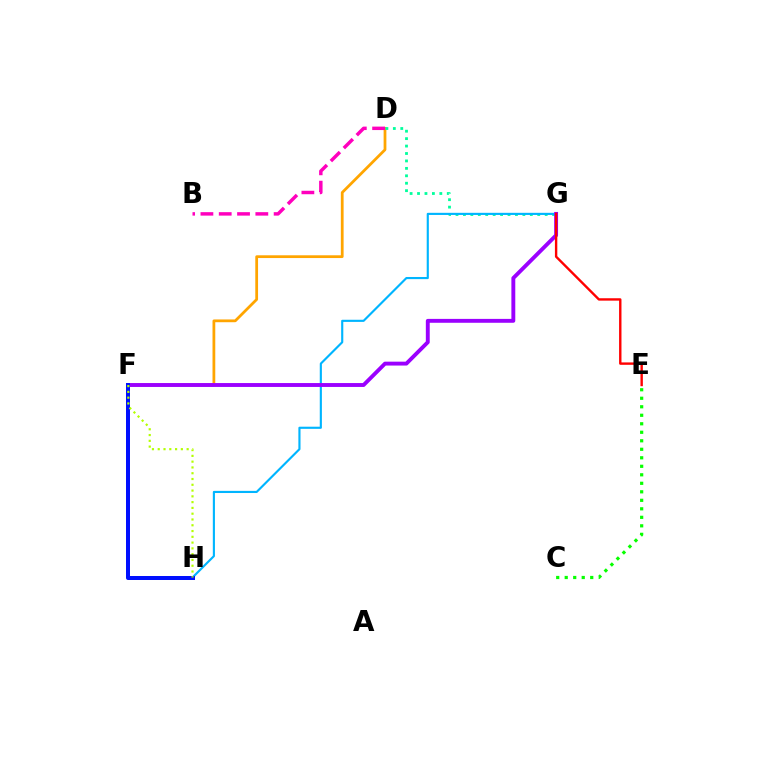{('D', 'F'): [{'color': '#ffa500', 'line_style': 'solid', 'thickness': 1.99}], ('C', 'E'): [{'color': '#08ff00', 'line_style': 'dotted', 'thickness': 2.31}], ('D', 'G'): [{'color': '#00ff9d', 'line_style': 'dotted', 'thickness': 2.02}], ('B', 'D'): [{'color': '#ff00bd', 'line_style': 'dashed', 'thickness': 2.49}], ('G', 'H'): [{'color': '#00b5ff', 'line_style': 'solid', 'thickness': 1.54}], ('F', 'G'): [{'color': '#9b00ff', 'line_style': 'solid', 'thickness': 2.8}], ('F', 'H'): [{'color': '#0010ff', 'line_style': 'solid', 'thickness': 2.88}, {'color': '#b3ff00', 'line_style': 'dotted', 'thickness': 1.57}], ('E', 'G'): [{'color': '#ff0000', 'line_style': 'solid', 'thickness': 1.72}]}